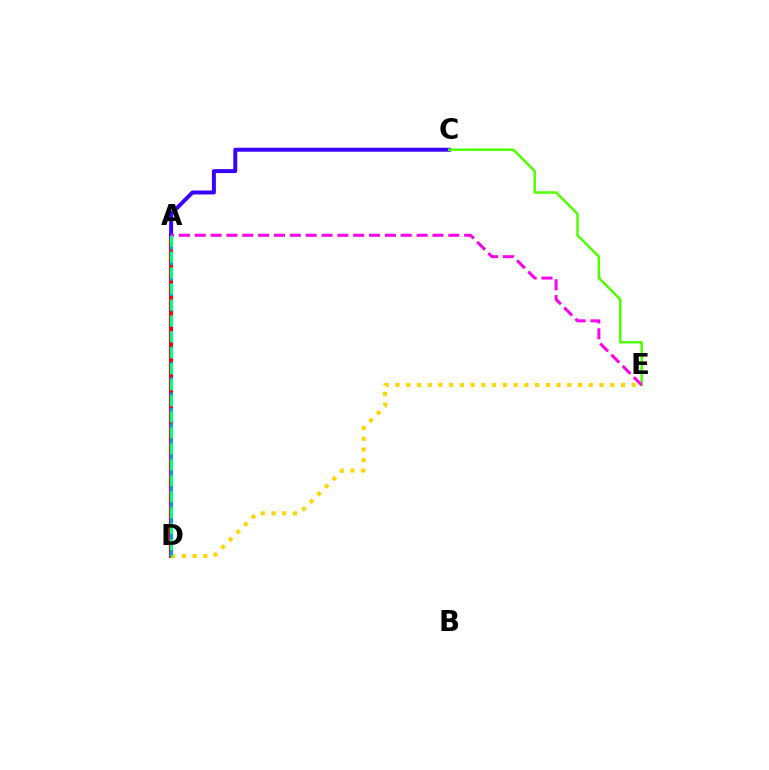{('A', 'D'): [{'color': '#ff0000', 'line_style': 'solid', 'thickness': 2.86}, {'color': '#009eff', 'line_style': 'dashed', 'thickness': 2.08}, {'color': '#00ff86', 'line_style': 'dashed', 'thickness': 2.17}], ('D', 'E'): [{'color': '#ffd500', 'line_style': 'dotted', 'thickness': 2.92}], ('A', 'C'): [{'color': '#3700ff', 'line_style': 'solid', 'thickness': 2.85}], ('C', 'E'): [{'color': '#4fff00', 'line_style': 'solid', 'thickness': 1.8}], ('A', 'E'): [{'color': '#ff00ed', 'line_style': 'dashed', 'thickness': 2.15}]}